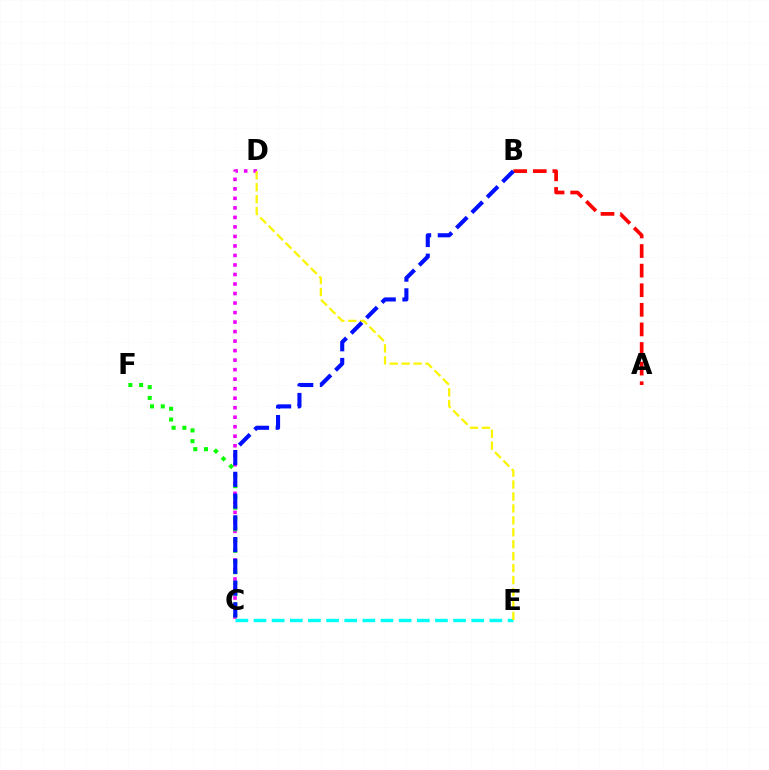{('C', 'D'): [{'color': '#ee00ff', 'line_style': 'dotted', 'thickness': 2.59}], ('C', 'F'): [{'color': '#08ff00', 'line_style': 'dotted', 'thickness': 2.92}], ('A', 'B'): [{'color': '#ff0000', 'line_style': 'dashed', 'thickness': 2.66}], ('C', 'E'): [{'color': '#00fff6', 'line_style': 'dashed', 'thickness': 2.47}], ('D', 'E'): [{'color': '#fcf500', 'line_style': 'dashed', 'thickness': 1.62}], ('B', 'C'): [{'color': '#0010ff', 'line_style': 'dashed', 'thickness': 2.95}]}